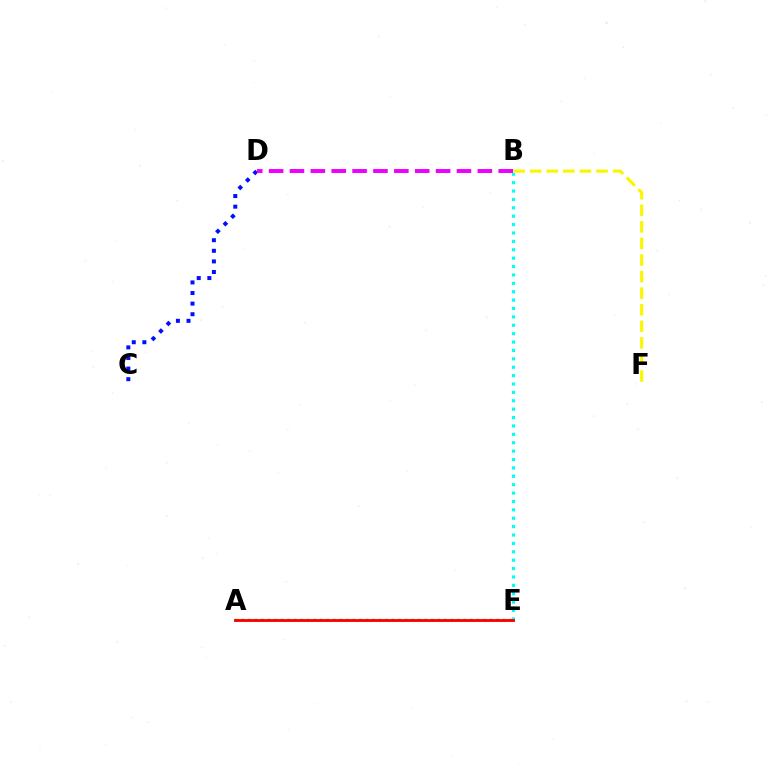{('C', 'D'): [{'color': '#0010ff', 'line_style': 'dotted', 'thickness': 2.88}], ('A', 'E'): [{'color': '#08ff00', 'line_style': 'dotted', 'thickness': 1.78}, {'color': '#ff0000', 'line_style': 'solid', 'thickness': 2.07}], ('B', 'E'): [{'color': '#00fff6', 'line_style': 'dotted', 'thickness': 2.28}], ('B', 'F'): [{'color': '#fcf500', 'line_style': 'dashed', 'thickness': 2.25}], ('B', 'D'): [{'color': '#ee00ff', 'line_style': 'dashed', 'thickness': 2.84}]}